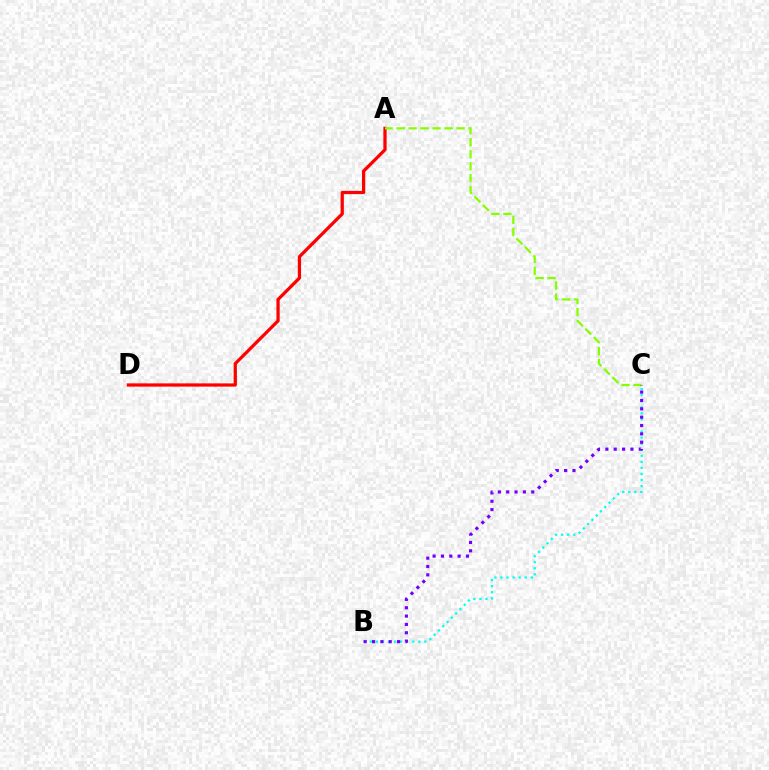{('A', 'D'): [{'color': '#ff0000', 'line_style': 'solid', 'thickness': 2.34}], ('B', 'C'): [{'color': '#00fff6', 'line_style': 'dotted', 'thickness': 1.65}, {'color': '#7200ff', 'line_style': 'dotted', 'thickness': 2.27}], ('A', 'C'): [{'color': '#84ff00', 'line_style': 'dashed', 'thickness': 1.63}]}